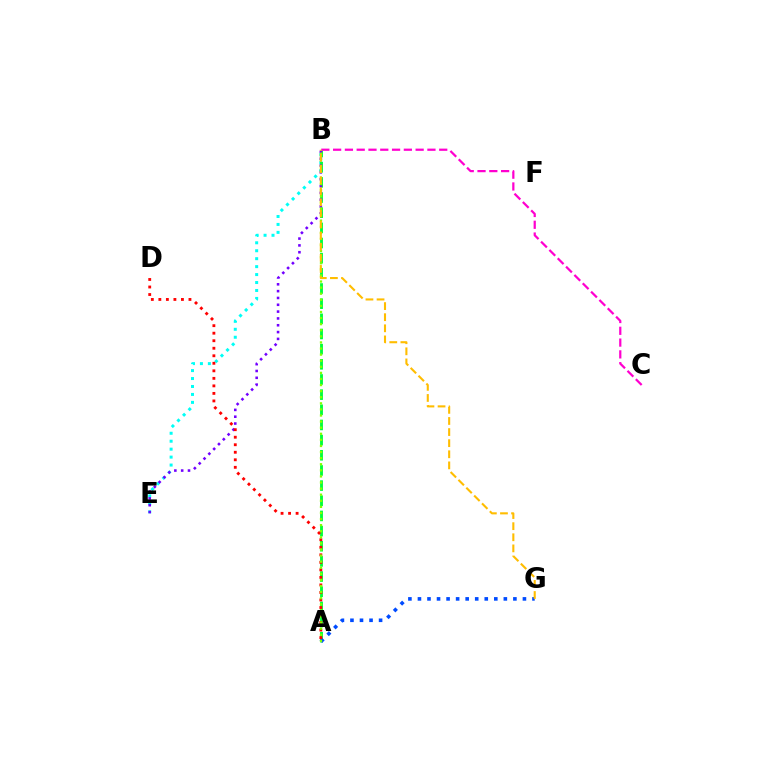{('B', 'E'): [{'color': '#00fff6', 'line_style': 'dotted', 'thickness': 2.16}, {'color': '#7200ff', 'line_style': 'dotted', 'thickness': 1.85}], ('A', 'B'): [{'color': '#00ff39', 'line_style': 'dashed', 'thickness': 2.06}, {'color': '#84ff00', 'line_style': 'dotted', 'thickness': 1.65}], ('B', 'C'): [{'color': '#ff00cf', 'line_style': 'dashed', 'thickness': 1.6}], ('A', 'G'): [{'color': '#004bff', 'line_style': 'dotted', 'thickness': 2.59}], ('A', 'D'): [{'color': '#ff0000', 'line_style': 'dotted', 'thickness': 2.04}], ('B', 'G'): [{'color': '#ffbd00', 'line_style': 'dashed', 'thickness': 1.51}]}